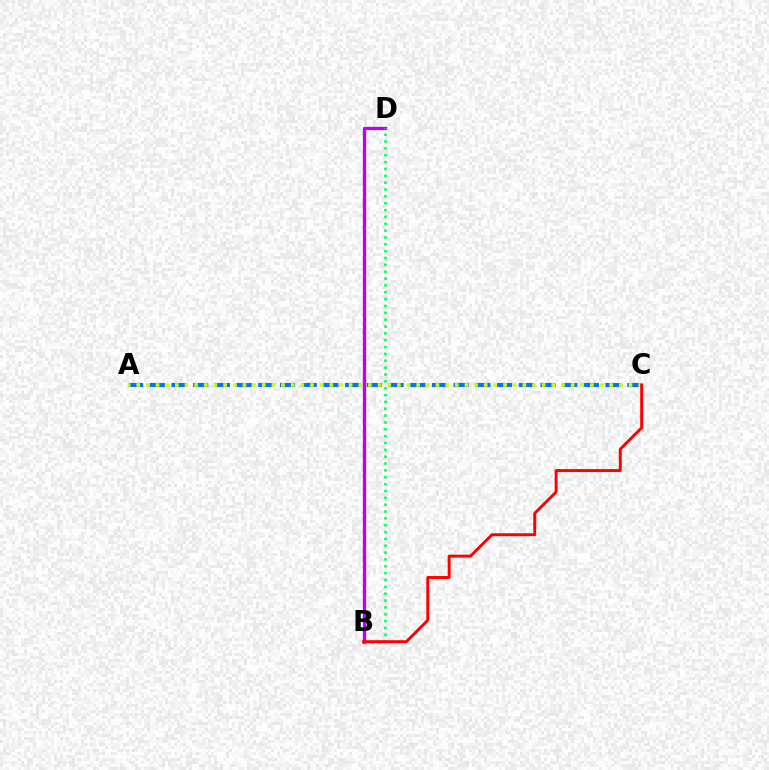{('A', 'C'): [{'color': '#0074ff', 'line_style': 'dashed', 'thickness': 2.95}, {'color': '#d1ff00', 'line_style': 'dotted', 'thickness': 2.62}], ('B', 'D'): [{'color': '#b900ff', 'line_style': 'solid', 'thickness': 2.38}, {'color': '#00ff5c', 'line_style': 'dotted', 'thickness': 1.86}], ('B', 'C'): [{'color': '#ff0000', 'line_style': 'solid', 'thickness': 2.11}]}